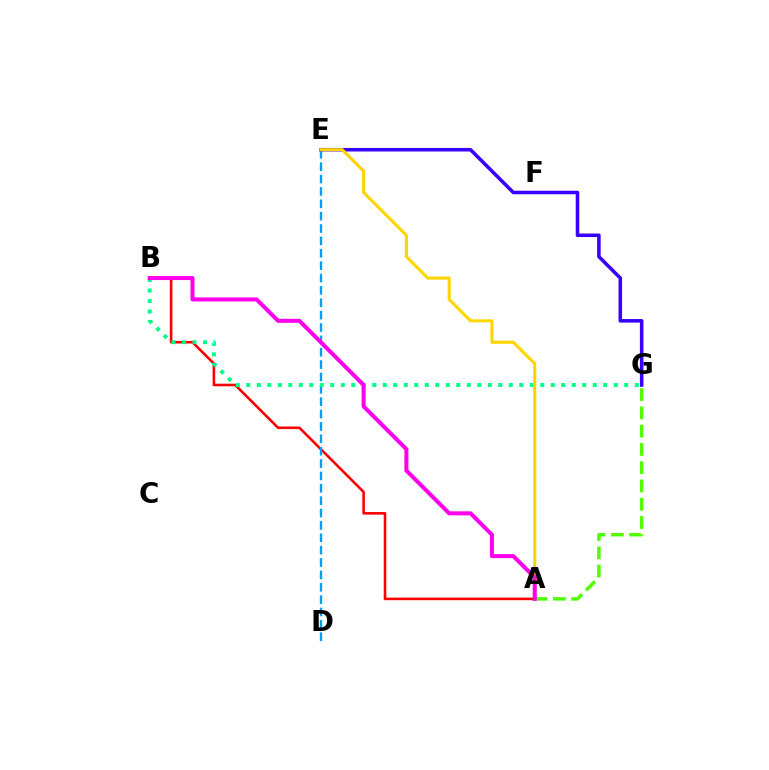{('A', 'B'): [{'color': '#ff0000', 'line_style': 'solid', 'thickness': 1.87}, {'color': '#ff00ed', 'line_style': 'solid', 'thickness': 2.89}], ('D', 'E'): [{'color': '#009eff', 'line_style': 'dashed', 'thickness': 1.68}], ('B', 'G'): [{'color': '#00ff86', 'line_style': 'dotted', 'thickness': 2.85}], ('E', 'G'): [{'color': '#3700ff', 'line_style': 'solid', 'thickness': 2.55}], ('A', 'E'): [{'color': '#ffd500', 'line_style': 'solid', 'thickness': 2.23}], ('A', 'G'): [{'color': '#4fff00', 'line_style': 'dashed', 'thickness': 2.48}]}